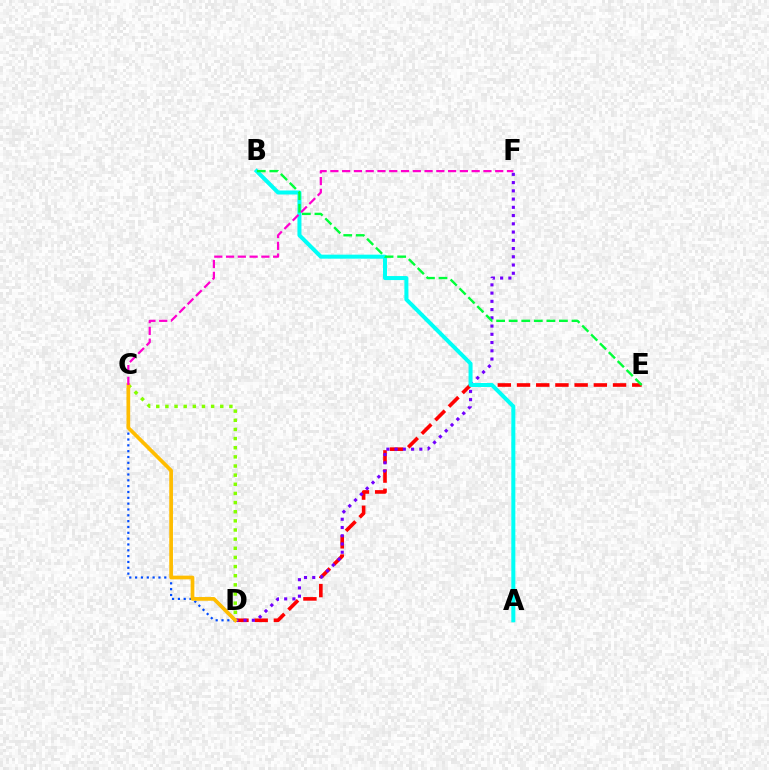{('C', 'D'): [{'color': '#004bff', 'line_style': 'dotted', 'thickness': 1.58}, {'color': '#84ff00', 'line_style': 'dotted', 'thickness': 2.48}, {'color': '#ffbd00', 'line_style': 'solid', 'thickness': 2.67}], ('D', 'E'): [{'color': '#ff0000', 'line_style': 'dashed', 'thickness': 2.61}], ('D', 'F'): [{'color': '#7200ff', 'line_style': 'dotted', 'thickness': 2.24}], ('A', 'B'): [{'color': '#00fff6', 'line_style': 'solid', 'thickness': 2.89}], ('B', 'E'): [{'color': '#00ff39', 'line_style': 'dashed', 'thickness': 1.71}], ('C', 'F'): [{'color': '#ff00cf', 'line_style': 'dashed', 'thickness': 1.6}]}